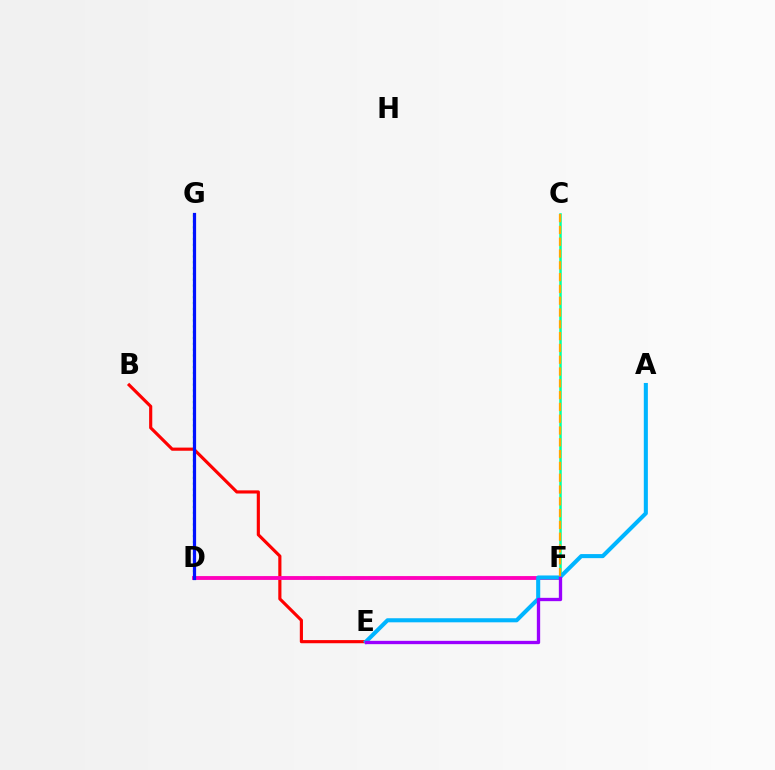{('B', 'E'): [{'color': '#ff0000', 'line_style': 'solid', 'thickness': 2.26}], ('D', 'G'): [{'color': '#08ff00', 'line_style': 'dotted', 'thickness': 1.58}, {'color': '#0010ff', 'line_style': 'solid', 'thickness': 2.32}], ('D', 'F'): [{'color': '#b3ff00', 'line_style': 'dashed', 'thickness': 1.77}, {'color': '#ff00bd', 'line_style': 'solid', 'thickness': 2.76}], ('C', 'F'): [{'color': '#00ff9d', 'line_style': 'solid', 'thickness': 1.8}, {'color': '#ffa500', 'line_style': 'dashed', 'thickness': 1.6}], ('A', 'E'): [{'color': '#00b5ff', 'line_style': 'solid', 'thickness': 2.93}], ('E', 'F'): [{'color': '#9b00ff', 'line_style': 'solid', 'thickness': 2.39}]}